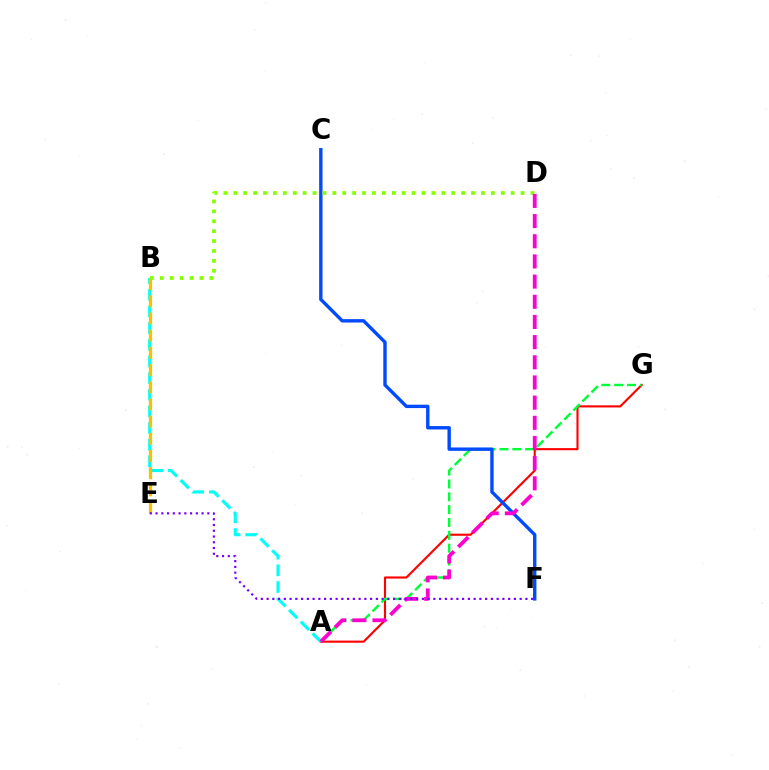{('A', 'G'): [{'color': '#ff0000', 'line_style': 'solid', 'thickness': 1.54}, {'color': '#00ff39', 'line_style': 'dashed', 'thickness': 1.74}], ('C', 'F'): [{'color': '#004bff', 'line_style': 'solid', 'thickness': 2.44}], ('A', 'B'): [{'color': '#00fff6', 'line_style': 'dashed', 'thickness': 2.26}], ('B', 'E'): [{'color': '#ffbd00', 'line_style': 'dashed', 'thickness': 2.33}], ('B', 'D'): [{'color': '#84ff00', 'line_style': 'dotted', 'thickness': 2.69}], ('A', 'D'): [{'color': '#ff00cf', 'line_style': 'dashed', 'thickness': 2.74}], ('E', 'F'): [{'color': '#7200ff', 'line_style': 'dotted', 'thickness': 1.56}]}